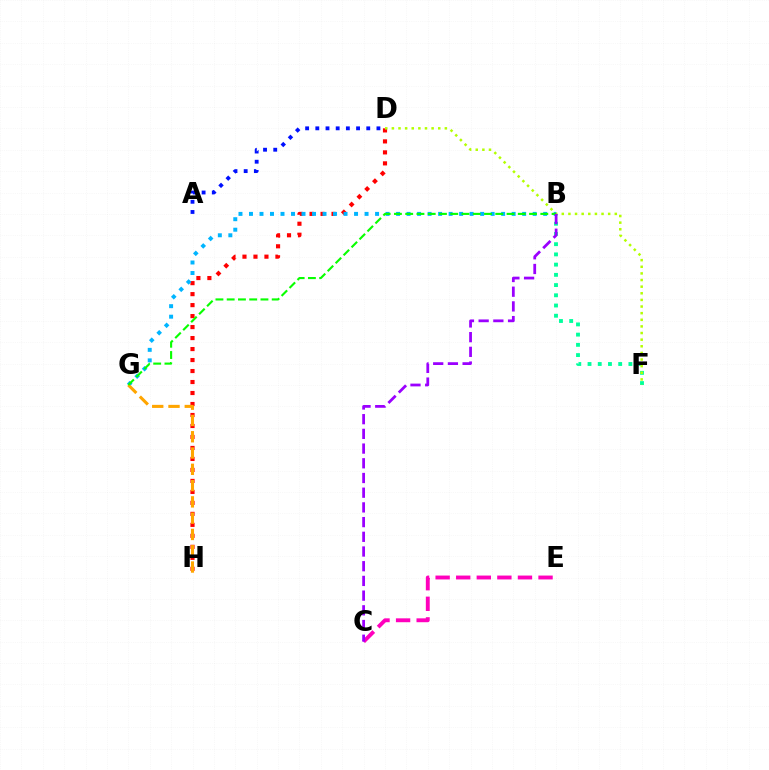{('D', 'H'): [{'color': '#ff0000', 'line_style': 'dotted', 'thickness': 2.99}], ('B', 'F'): [{'color': '#00ff9d', 'line_style': 'dotted', 'thickness': 2.78}], ('C', 'E'): [{'color': '#ff00bd', 'line_style': 'dashed', 'thickness': 2.8}], ('D', 'F'): [{'color': '#b3ff00', 'line_style': 'dotted', 'thickness': 1.8}], ('B', 'G'): [{'color': '#00b5ff', 'line_style': 'dotted', 'thickness': 2.85}, {'color': '#08ff00', 'line_style': 'dashed', 'thickness': 1.53}], ('G', 'H'): [{'color': '#ffa500', 'line_style': 'dashed', 'thickness': 2.21}], ('A', 'D'): [{'color': '#0010ff', 'line_style': 'dotted', 'thickness': 2.77}], ('B', 'C'): [{'color': '#9b00ff', 'line_style': 'dashed', 'thickness': 2.0}]}